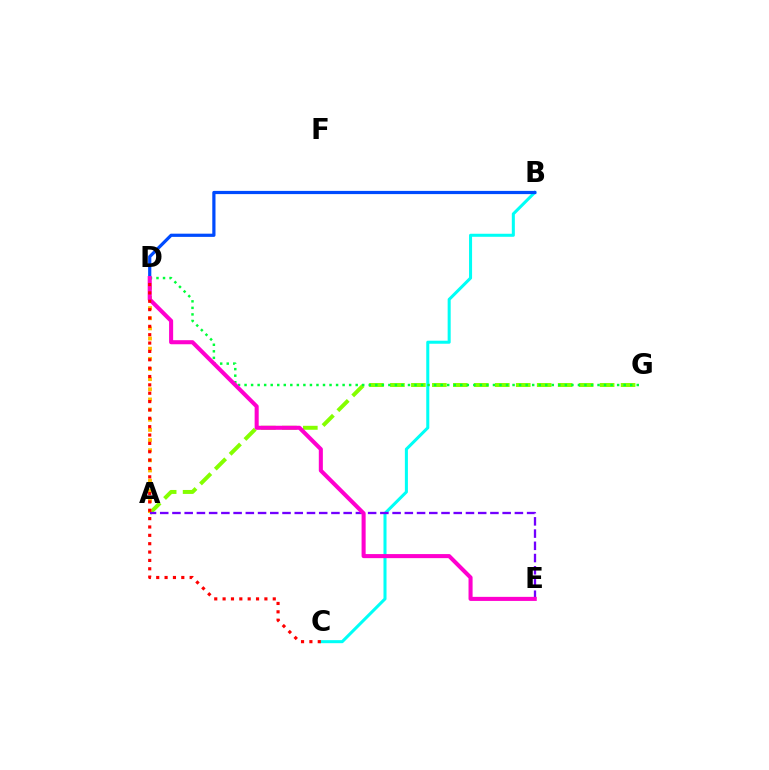{('A', 'G'): [{'color': '#84ff00', 'line_style': 'dashed', 'thickness': 2.85}], ('B', 'C'): [{'color': '#00fff6', 'line_style': 'solid', 'thickness': 2.19}], ('A', 'D'): [{'color': '#ffbd00', 'line_style': 'dotted', 'thickness': 2.76}], ('B', 'D'): [{'color': '#004bff', 'line_style': 'solid', 'thickness': 2.31}], ('D', 'G'): [{'color': '#00ff39', 'line_style': 'dotted', 'thickness': 1.78}], ('A', 'E'): [{'color': '#7200ff', 'line_style': 'dashed', 'thickness': 1.66}], ('D', 'E'): [{'color': '#ff00cf', 'line_style': 'solid', 'thickness': 2.93}], ('C', 'D'): [{'color': '#ff0000', 'line_style': 'dotted', 'thickness': 2.27}]}